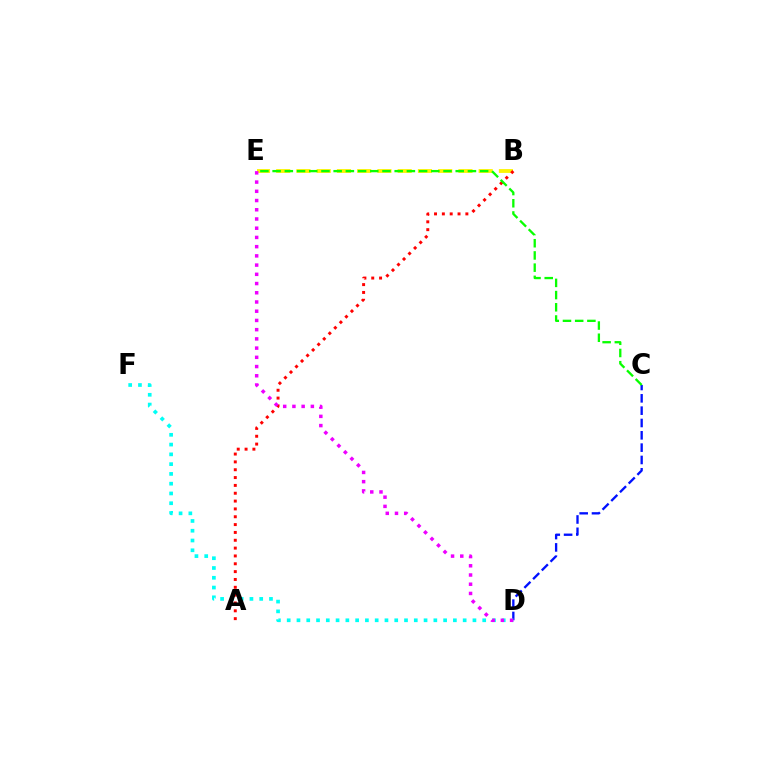{('B', 'E'): [{'color': '#fcf500', 'line_style': 'dashed', 'thickness': 2.75}], ('C', 'D'): [{'color': '#0010ff', 'line_style': 'dashed', 'thickness': 1.67}], ('D', 'F'): [{'color': '#00fff6', 'line_style': 'dotted', 'thickness': 2.66}], ('A', 'B'): [{'color': '#ff0000', 'line_style': 'dotted', 'thickness': 2.13}], ('D', 'E'): [{'color': '#ee00ff', 'line_style': 'dotted', 'thickness': 2.51}], ('C', 'E'): [{'color': '#08ff00', 'line_style': 'dashed', 'thickness': 1.66}]}